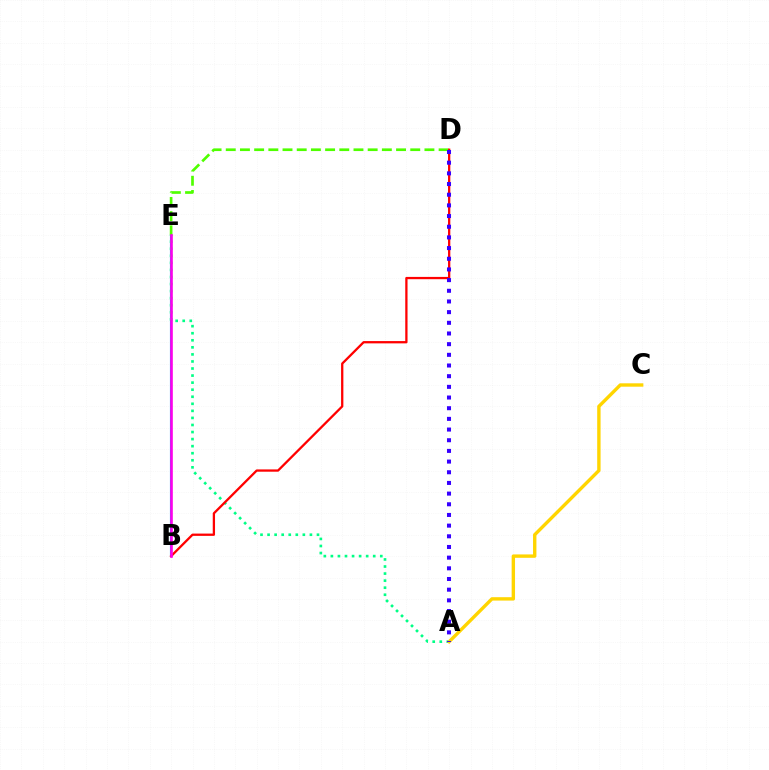{('B', 'E'): [{'color': '#009eff', 'line_style': 'solid', 'thickness': 1.53}, {'color': '#ff00ed', 'line_style': 'solid', 'thickness': 1.88}], ('D', 'E'): [{'color': '#4fff00', 'line_style': 'dashed', 'thickness': 1.93}], ('A', 'E'): [{'color': '#00ff86', 'line_style': 'dotted', 'thickness': 1.92}], ('A', 'C'): [{'color': '#ffd500', 'line_style': 'solid', 'thickness': 2.44}], ('B', 'D'): [{'color': '#ff0000', 'line_style': 'solid', 'thickness': 1.65}], ('A', 'D'): [{'color': '#3700ff', 'line_style': 'dotted', 'thickness': 2.9}]}